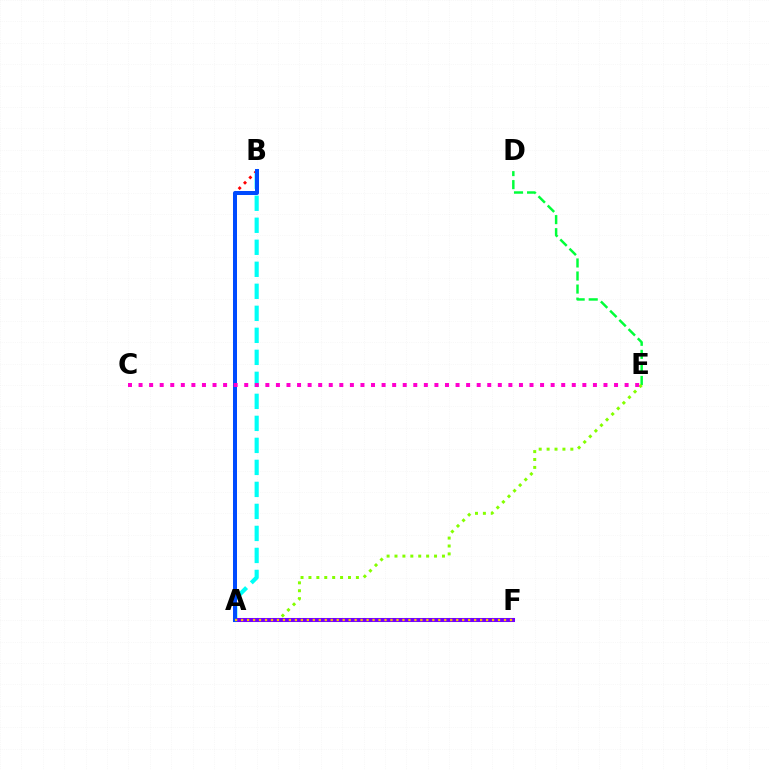{('A', 'B'): [{'color': '#00fff6', 'line_style': 'dashed', 'thickness': 2.99}, {'color': '#ff0000', 'line_style': 'dotted', 'thickness': 2.05}, {'color': '#004bff', 'line_style': 'solid', 'thickness': 2.88}], ('D', 'E'): [{'color': '#00ff39', 'line_style': 'dashed', 'thickness': 1.77}], ('A', 'E'): [{'color': '#84ff00', 'line_style': 'dotted', 'thickness': 2.15}], ('A', 'F'): [{'color': '#7200ff', 'line_style': 'solid', 'thickness': 2.91}, {'color': '#ffbd00', 'line_style': 'dotted', 'thickness': 1.62}], ('C', 'E'): [{'color': '#ff00cf', 'line_style': 'dotted', 'thickness': 2.87}]}